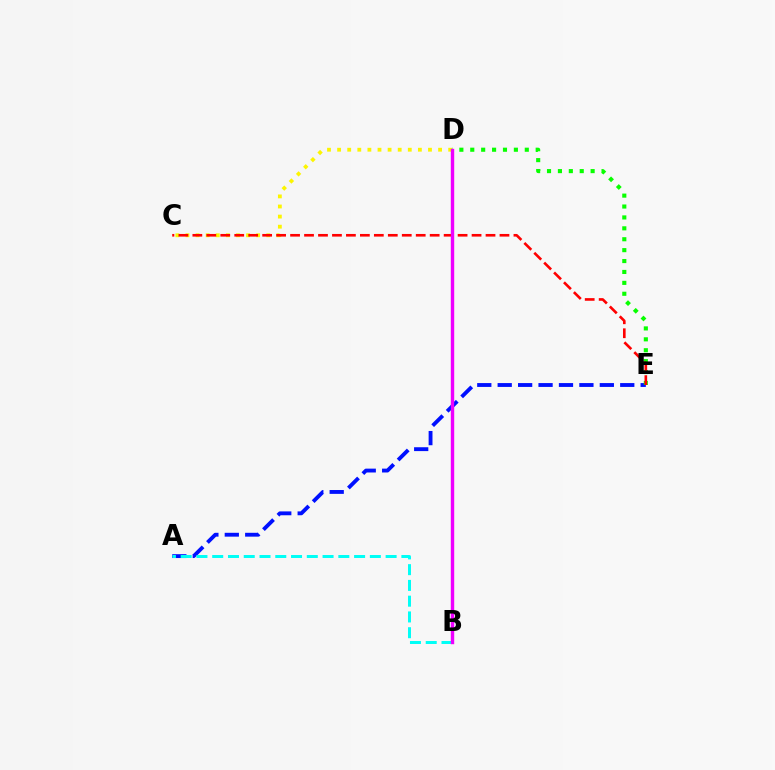{('A', 'E'): [{'color': '#0010ff', 'line_style': 'dashed', 'thickness': 2.77}], ('A', 'B'): [{'color': '#00fff6', 'line_style': 'dashed', 'thickness': 2.14}], ('D', 'E'): [{'color': '#08ff00', 'line_style': 'dotted', 'thickness': 2.96}], ('C', 'D'): [{'color': '#fcf500', 'line_style': 'dotted', 'thickness': 2.74}], ('C', 'E'): [{'color': '#ff0000', 'line_style': 'dashed', 'thickness': 1.9}], ('B', 'D'): [{'color': '#ee00ff', 'line_style': 'solid', 'thickness': 2.45}]}